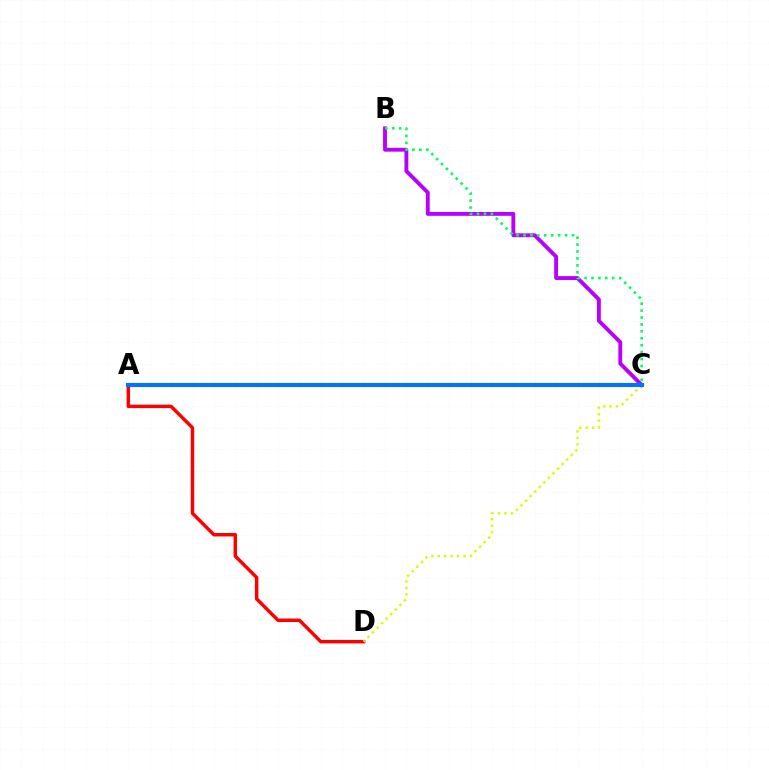{('B', 'C'): [{'color': '#b900ff', 'line_style': 'solid', 'thickness': 2.79}, {'color': '#00ff5c', 'line_style': 'dotted', 'thickness': 1.88}], ('A', 'D'): [{'color': '#ff0000', 'line_style': 'solid', 'thickness': 2.48}], ('C', 'D'): [{'color': '#d1ff00', 'line_style': 'dotted', 'thickness': 1.76}], ('A', 'C'): [{'color': '#0074ff', 'line_style': 'solid', 'thickness': 2.95}]}